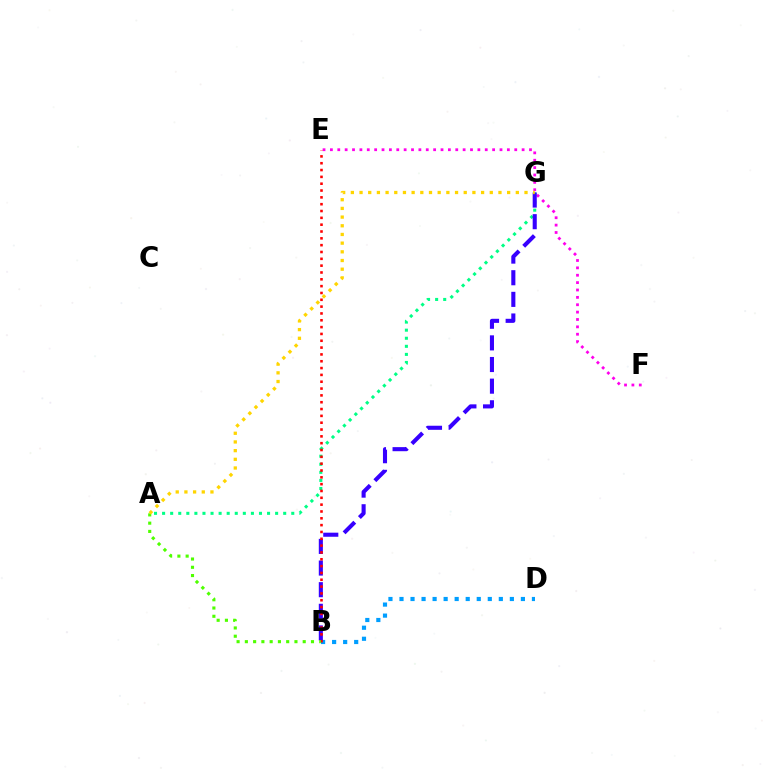{('E', 'F'): [{'color': '#ff00ed', 'line_style': 'dotted', 'thickness': 2.0}], ('B', 'D'): [{'color': '#009eff', 'line_style': 'dotted', 'thickness': 3.0}], ('A', 'G'): [{'color': '#00ff86', 'line_style': 'dotted', 'thickness': 2.19}, {'color': '#ffd500', 'line_style': 'dotted', 'thickness': 2.36}], ('B', 'G'): [{'color': '#3700ff', 'line_style': 'dashed', 'thickness': 2.94}], ('B', 'E'): [{'color': '#ff0000', 'line_style': 'dotted', 'thickness': 1.86}], ('A', 'B'): [{'color': '#4fff00', 'line_style': 'dotted', 'thickness': 2.25}]}